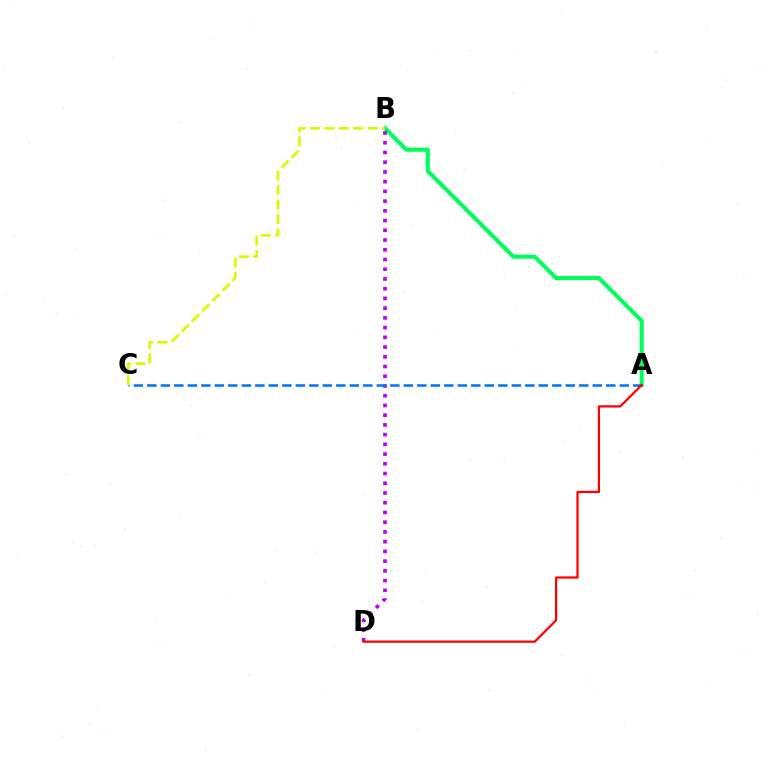{('A', 'B'): [{'color': '#00ff5c', 'line_style': 'solid', 'thickness': 2.93}], ('B', 'D'): [{'color': '#b900ff', 'line_style': 'dotted', 'thickness': 2.64}], ('A', 'C'): [{'color': '#0074ff', 'line_style': 'dashed', 'thickness': 1.83}], ('B', 'C'): [{'color': '#d1ff00', 'line_style': 'dashed', 'thickness': 1.95}], ('A', 'D'): [{'color': '#ff0000', 'line_style': 'solid', 'thickness': 1.61}]}